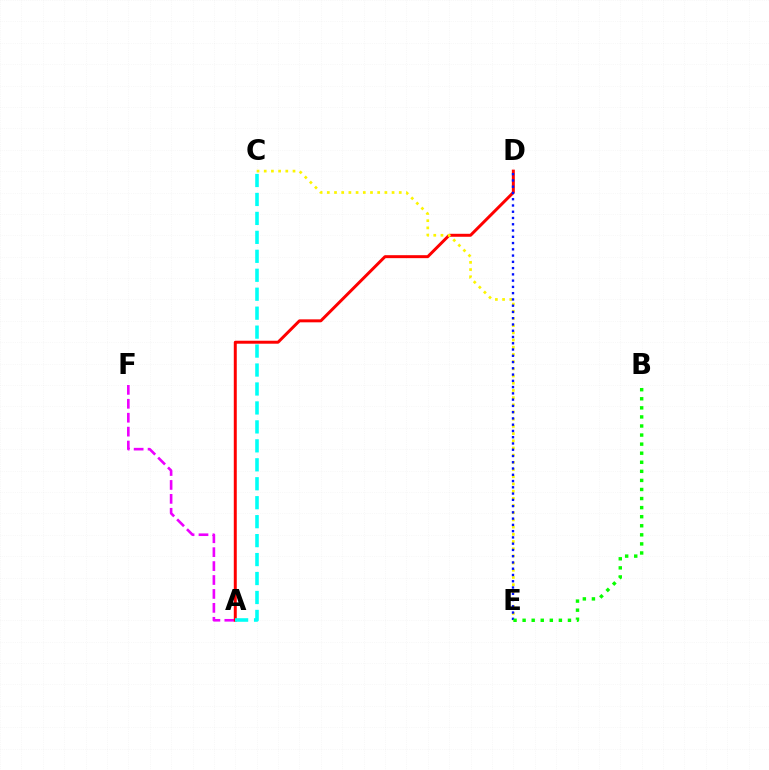{('A', 'F'): [{'color': '#ee00ff', 'line_style': 'dashed', 'thickness': 1.89}], ('A', 'D'): [{'color': '#ff0000', 'line_style': 'solid', 'thickness': 2.14}], ('C', 'E'): [{'color': '#fcf500', 'line_style': 'dotted', 'thickness': 1.95}], ('D', 'E'): [{'color': '#0010ff', 'line_style': 'dotted', 'thickness': 1.7}], ('A', 'C'): [{'color': '#00fff6', 'line_style': 'dashed', 'thickness': 2.57}], ('B', 'E'): [{'color': '#08ff00', 'line_style': 'dotted', 'thickness': 2.46}]}